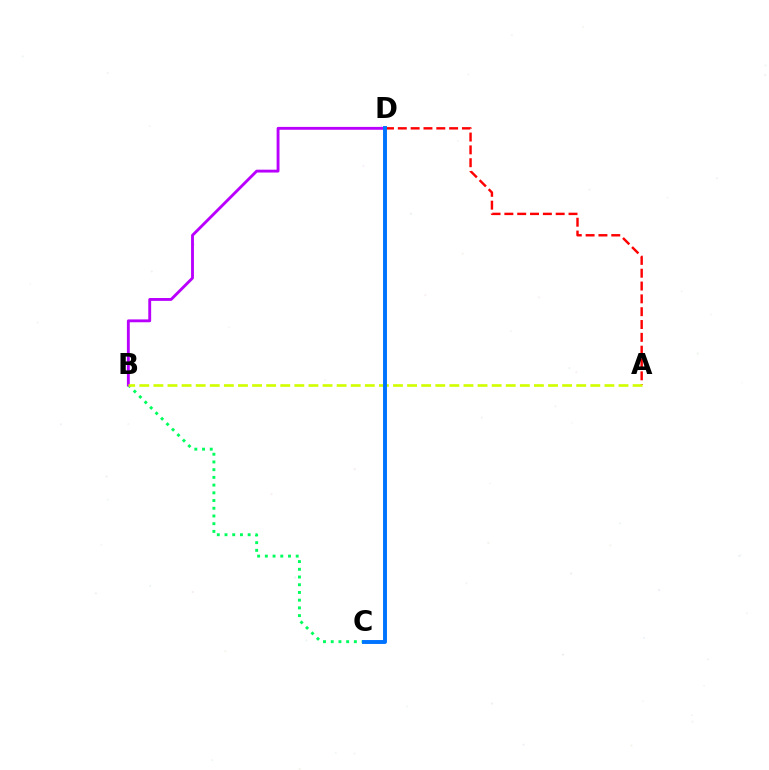{('B', 'C'): [{'color': '#00ff5c', 'line_style': 'dotted', 'thickness': 2.1}], ('A', 'D'): [{'color': '#ff0000', 'line_style': 'dashed', 'thickness': 1.74}], ('B', 'D'): [{'color': '#b900ff', 'line_style': 'solid', 'thickness': 2.06}], ('A', 'B'): [{'color': '#d1ff00', 'line_style': 'dashed', 'thickness': 1.91}], ('C', 'D'): [{'color': '#0074ff', 'line_style': 'solid', 'thickness': 2.82}]}